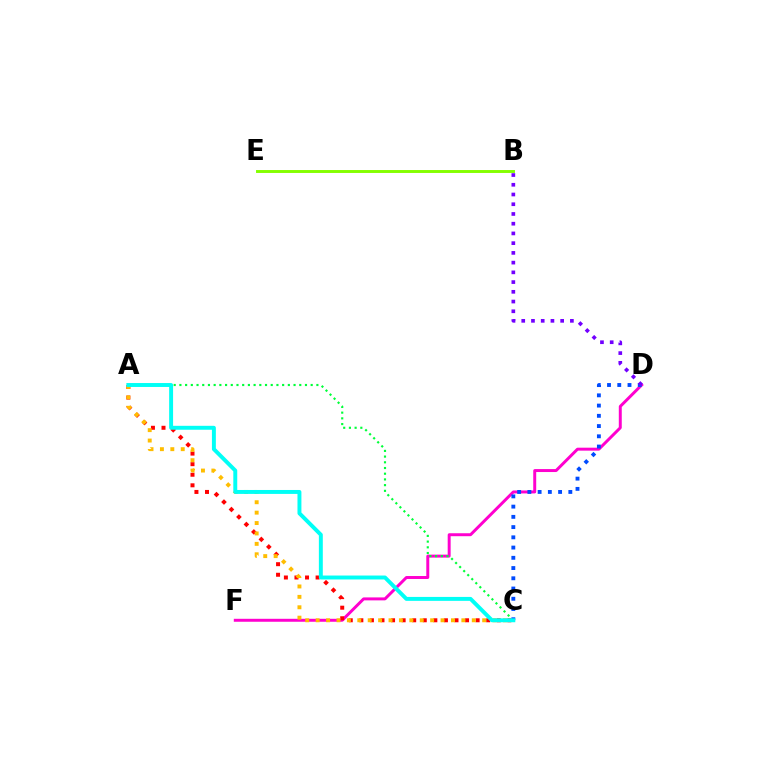{('D', 'F'): [{'color': '#ff00cf', 'line_style': 'solid', 'thickness': 2.13}], ('A', 'C'): [{'color': '#ff0000', 'line_style': 'dotted', 'thickness': 2.87}, {'color': '#ffbd00', 'line_style': 'dotted', 'thickness': 2.83}, {'color': '#00ff39', 'line_style': 'dotted', 'thickness': 1.55}, {'color': '#00fff6', 'line_style': 'solid', 'thickness': 2.83}], ('B', 'E'): [{'color': '#84ff00', 'line_style': 'solid', 'thickness': 2.1}], ('C', 'D'): [{'color': '#004bff', 'line_style': 'dotted', 'thickness': 2.78}], ('B', 'D'): [{'color': '#7200ff', 'line_style': 'dotted', 'thickness': 2.64}]}